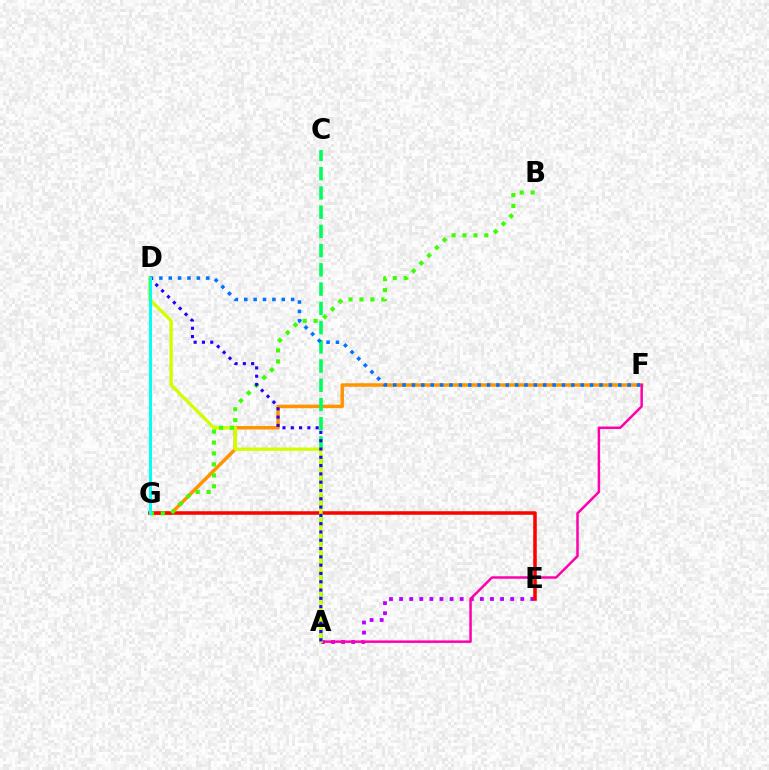{('A', 'E'): [{'color': '#b900ff', 'line_style': 'dotted', 'thickness': 2.74}], ('F', 'G'): [{'color': '#ff9400', 'line_style': 'solid', 'thickness': 2.5}], ('A', 'F'): [{'color': '#ff00ac', 'line_style': 'solid', 'thickness': 1.8}], ('E', 'G'): [{'color': '#ff0000', 'line_style': 'solid', 'thickness': 2.54}], ('A', 'C'): [{'color': '#00ff5c', 'line_style': 'dashed', 'thickness': 2.61}], ('A', 'D'): [{'color': '#d1ff00', 'line_style': 'solid', 'thickness': 2.39}, {'color': '#2500ff', 'line_style': 'dotted', 'thickness': 2.25}], ('B', 'G'): [{'color': '#3dff00', 'line_style': 'dotted', 'thickness': 2.97}], ('D', 'F'): [{'color': '#0074ff', 'line_style': 'dotted', 'thickness': 2.55}], ('D', 'G'): [{'color': '#00fff6', 'line_style': 'solid', 'thickness': 2.14}]}